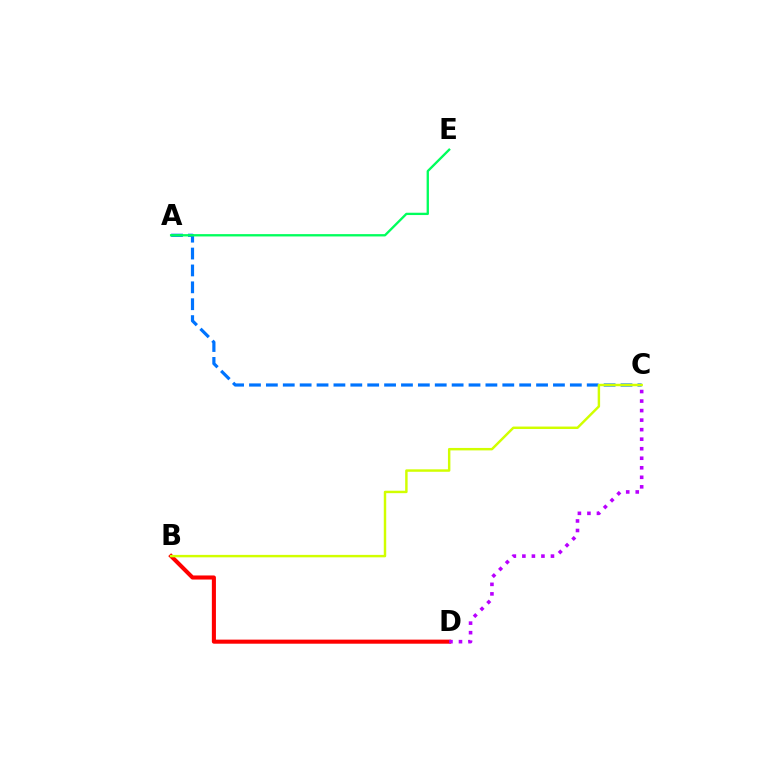{('B', 'D'): [{'color': '#ff0000', 'line_style': 'solid', 'thickness': 2.93}], ('C', 'D'): [{'color': '#b900ff', 'line_style': 'dotted', 'thickness': 2.59}], ('A', 'C'): [{'color': '#0074ff', 'line_style': 'dashed', 'thickness': 2.29}], ('A', 'E'): [{'color': '#00ff5c', 'line_style': 'solid', 'thickness': 1.67}], ('B', 'C'): [{'color': '#d1ff00', 'line_style': 'solid', 'thickness': 1.76}]}